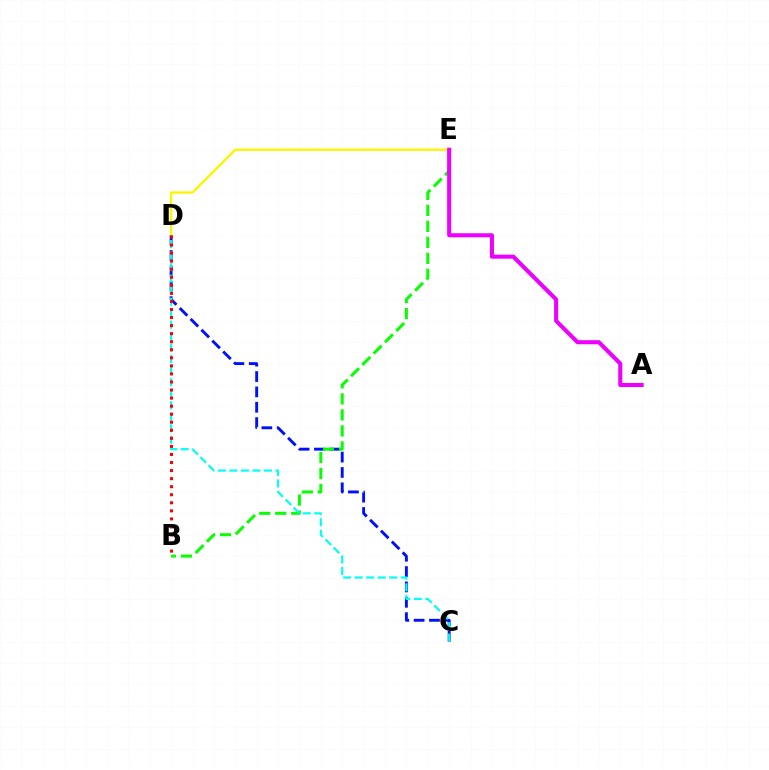{('D', 'E'): [{'color': '#fcf500', 'line_style': 'solid', 'thickness': 1.68}], ('C', 'D'): [{'color': '#0010ff', 'line_style': 'dashed', 'thickness': 2.09}, {'color': '#00fff6', 'line_style': 'dashed', 'thickness': 1.56}], ('B', 'E'): [{'color': '#08ff00', 'line_style': 'dashed', 'thickness': 2.17}], ('A', 'E'): [{'color': '#ee00ff', 'line_style': 'solid', 'thickness': 2.92}], ('B', 'D'): [{'color': '#ff0000', 'line_style': 'dotted', 'thickness': 2.19}]}